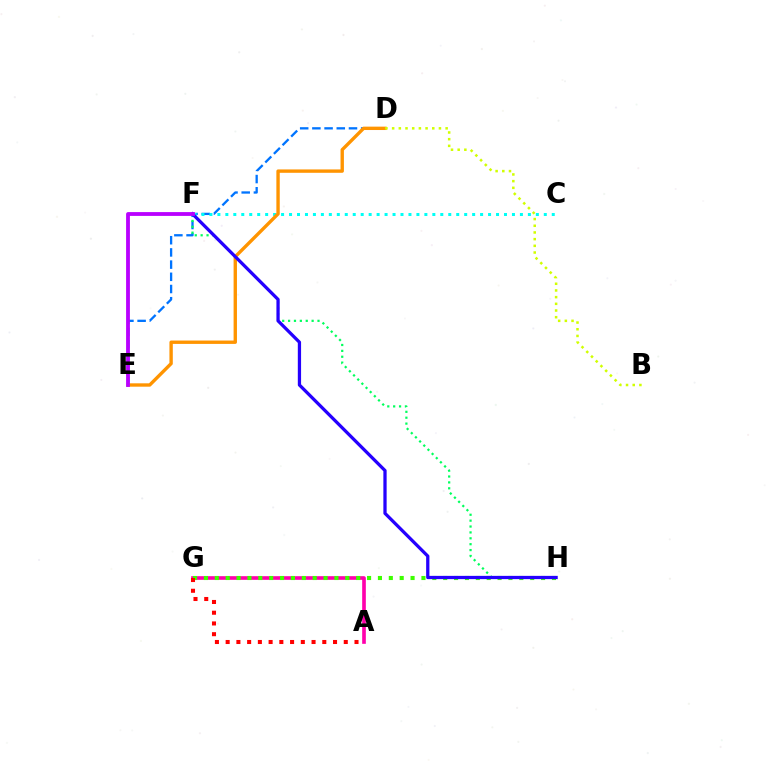{('A', 'G'): [{'color': '#ff00ac', 'line_style': 'solid', 'thickness': 2.63}, {'color': '#ff0000', 'line_style': 'dotted', 'thickness': 2.92}], ('G', 'H'): [{'color': '#3dff00', 'line_style': 'dotted', 'thickness': 2.95}], ('D', 'E'): [{'color': '#0074ff', 'line_style': 'dashed', 'thickness': 1.66}, {'color': '#ff9400', 'line_style': 'solid', 'thickness': 2.43}], ('C', 'F'): [{'color': '#00fff6', 'line_style': 'dotted', 'thickness': 2.16}], ('F', 'H'): [{'color': '#00ff5c', 'line_style': 'dotted', 'thickness': 1.6}, {'color': '#2500ff', 'line_style': 'solid', 'thickness': 2.35}], ('B', 'D'): [{'color': '#d1ff00', 'line_style': 'dotted', 'thickness': 1.82}], ('E', 'F'): [{'color': '#b900ff', 'line_style': 'solid', 'thickness': 2.75}]}